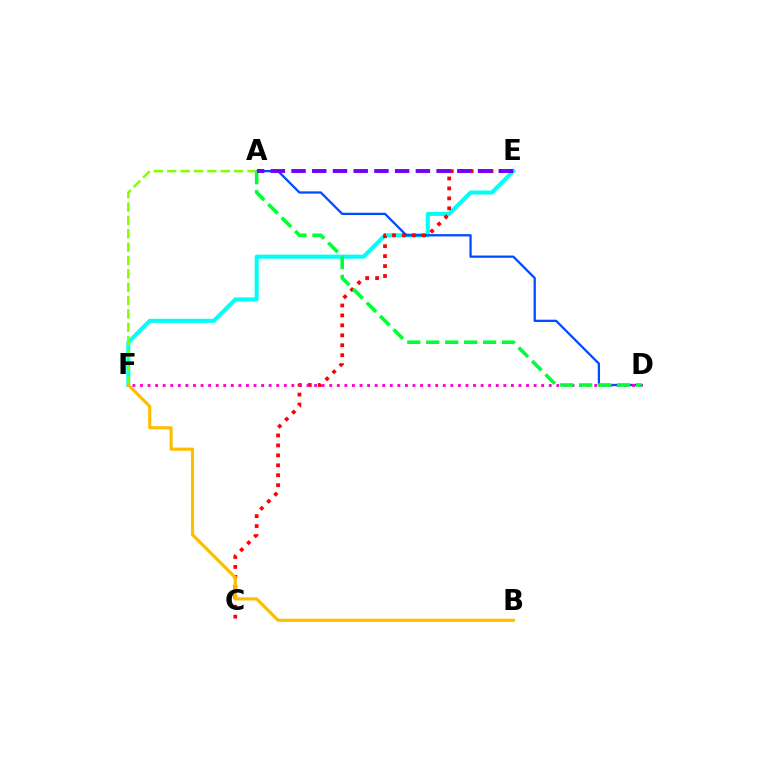{('E', 'F'): [{'color': '#00fff6', 'line_style': 'solid', 'thickness': 2.92}], ('A', 'D'): [{'color': '#004bff', 'line_style': 'solid', 'thickness': 1.63}, {'color': '#00ff39', 'line_style': 'dashed', 'thickness': 2.58}], ('C', 'E'): [{'color': '#ff0000', 'line_style': 'dotted', 'thickness': 2.7}], ('D', 'F'): [{'color': '#ff00cf', 'line_style': 'dotted', 'thickness': 2.06}], ('A', 'E'): [{'color': '#7200ff', 'line_style': 'dashed', 'thickness': 2.82}], ('A', 'F'): [{'color': '#84ff00', 'line_style': 'dashed', 'thickness': 1.82}], ('B', 'F'): [{'color': '#ffbd00', 'line_style': 'solid', 'thickness': 2.26}]}